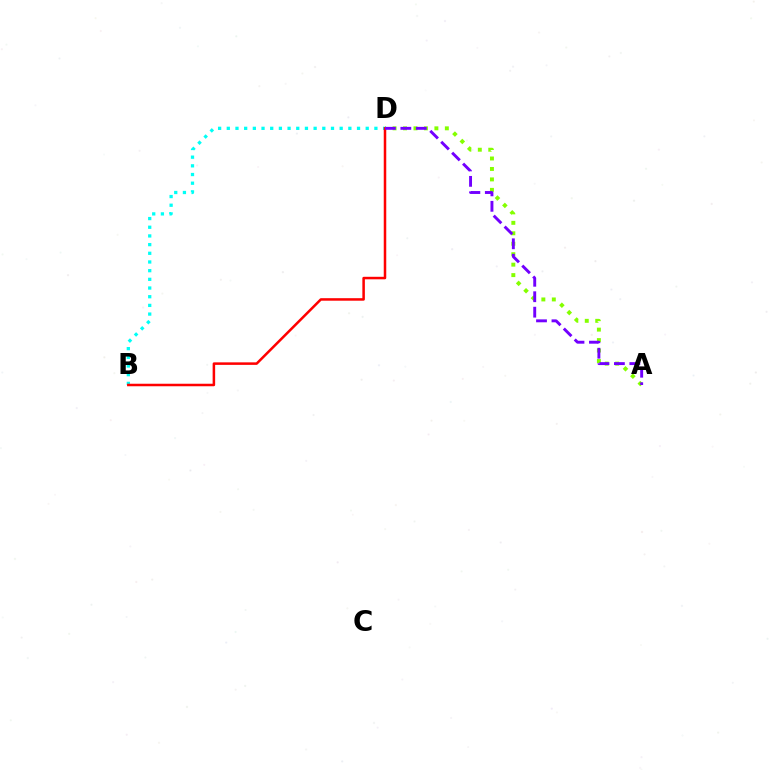{('A', 'D'): [{'color': '#84ff00', 'line_style': 'dotted', 'thickness': 2.84}, {'color': '#7200ff', 'line_style': 'dashed', 'thickness': 2.1}], ('B', 'D'): [{'color': '#00fff6', 'line_style': 'dotted', 'thickness': 2.36}, {'color': '#ff0000', 'line_style': 'solid', 'thickness': 1.81}]}